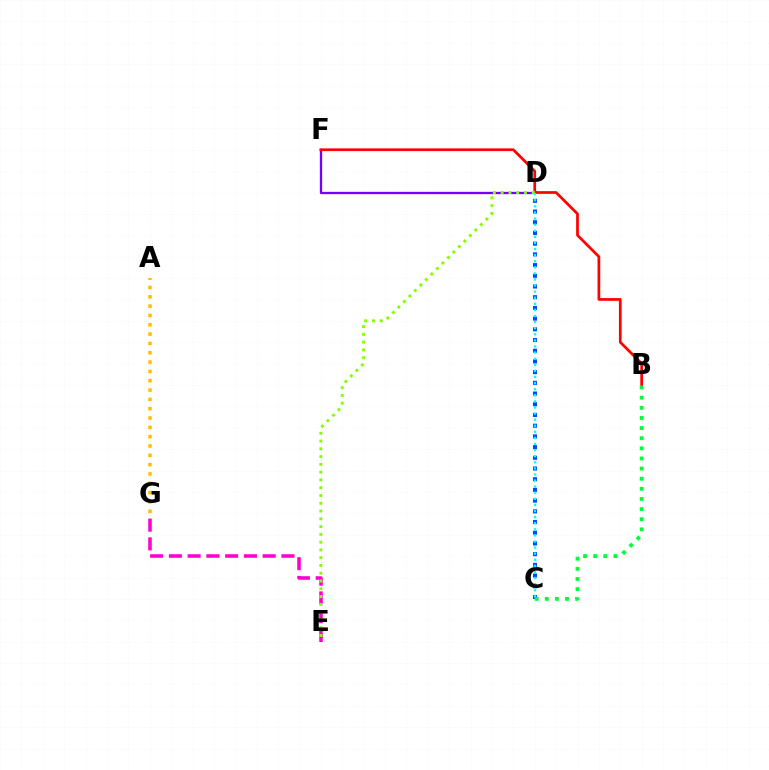{('D', 'F'): [{'color': '#7200ff', 'line_style': 'solid', 'thickness': 1.67}], ('C', 'D'): [{'color': '#004bff', 'line_style': 'dotted', 'thickness': 2.91}, {'color': '#00fff6', 'line_style': 'dotted', 'thickness': 1.66}], ('B', 'F'): [{'color': '#ff0000', 'line_style': 'solid', 'thickness': 1.96}], ('E', 'G'): [{'color': '#ff00cf', 'line_style': 'dashed', 'thickness': 2.55}], ('A', 'G'): [{'color': '#ffbd00', 'line_style': 'dotted', 'thickness': 2.53}], ('B', 'C'): [{'color': '#00ff39', 'line_style': 'dotted', 'thickness': 2.75}], ('D', 'E'): [{'color': '#84ff00', 'line_style': 'dotted', 'thickness': 2.11}]}